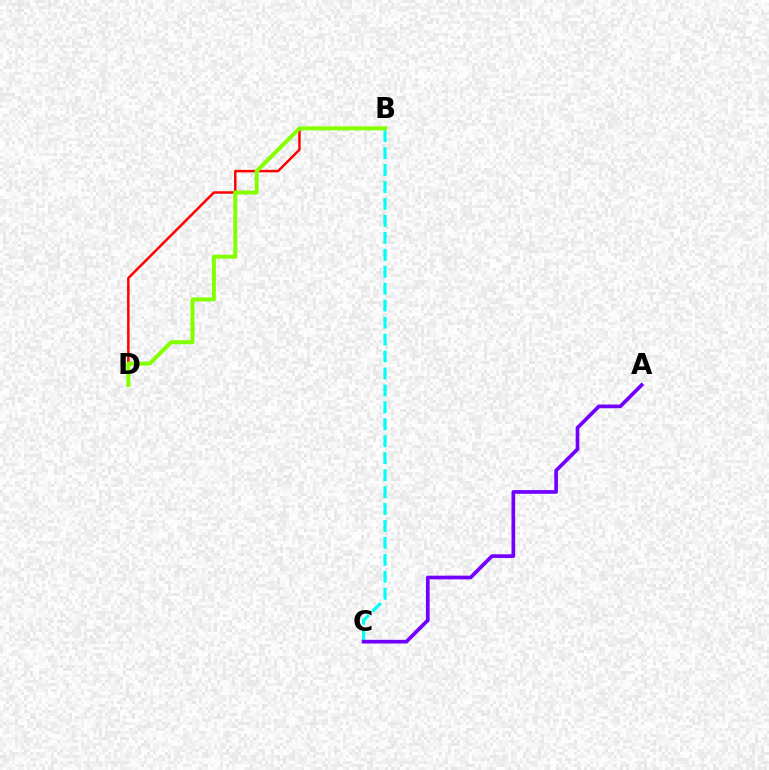{('B', 'D'): [{'color': '#ff0000', 'line_style': 'solid', 'thickness': 1.78}, {'color': '#84ff00', 'line_style': 'solid', 'thickness': 2.87}], ('B', 'C'): [{'color': '#00fff6', 'line_style': 'dashed', 'thickness': 2.3}], ('A', 'C'): [{'color': '#7200ff', 'line_style': 'solid', 'thickness': 2.66}]}